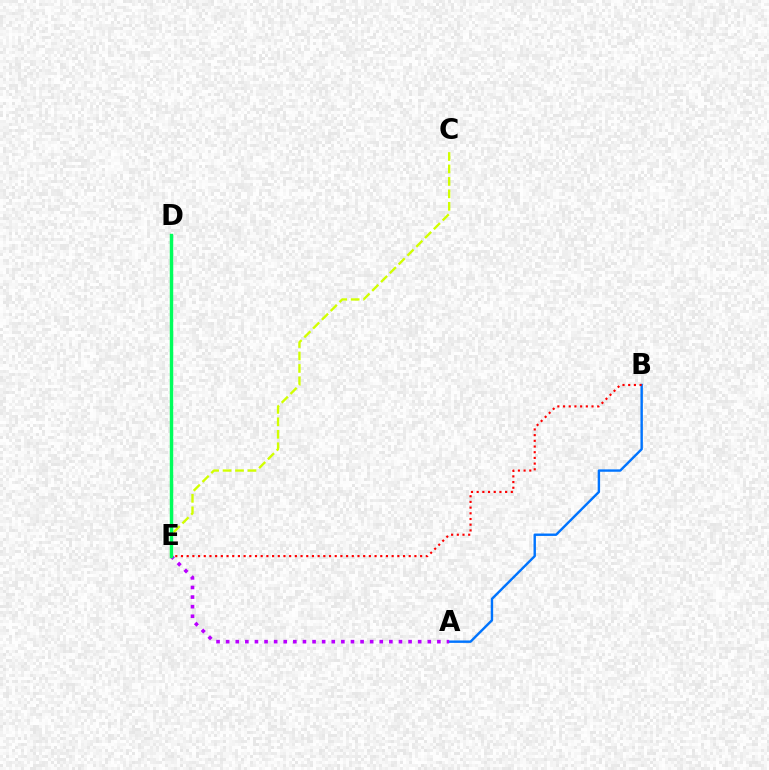{('A', 'B'): [{'color': '#0074ff', 'line_style': 'solid', 'thickness': 1.74}], ('C', 'E'): [{'color': '#d1ff00', 'line_style': 'dashed', 'thickness': 1.69}], ('A', 'E'): [{'color': '#b900ff', 'line_style': 'dotted', 'thickness': 2.61}], ('B', 'E'): [{'color': '#ff0000', 'line_style': 'dotted', 'thickness': 1.55}], ('D', 'E'): [{'color': '#00ff5c', 'line_style': 'solid', 'thickness': 2.47}]}